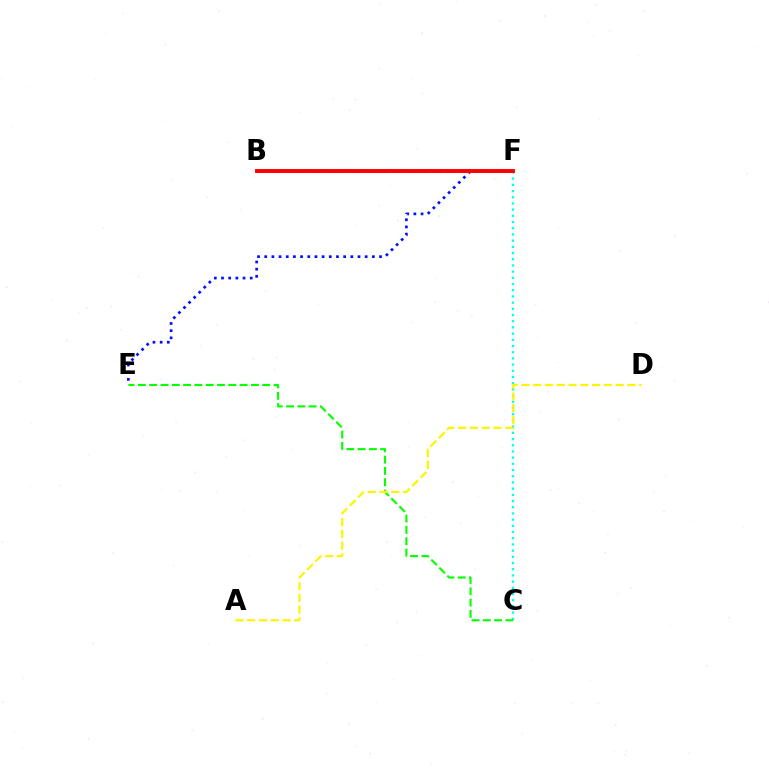{('B', 'F'): [{'color': '#ee00ff', 'line_style': 'dashed', 'thickness': 1.83}, {'color': '#ff0000', 'line_style': 'solid', 'thickness': 2.8}], ('C', 'F'): [{'color': '#00fff6', 'line_style': 'dotted', 'thickness': 1.68}], ('C', 'E'): [{'color': '#08ff00', 'line_style': 'dashed', 'thickness': 1.54}], ('A', 'D'): [{'color': '#fcf500', 'line_style': 'dashed', 'thickness': 1.6}], ('E', 'F'): [{'color': '#0010ff', 'line_style': 'dotted', 'thickness': 1.95}]}